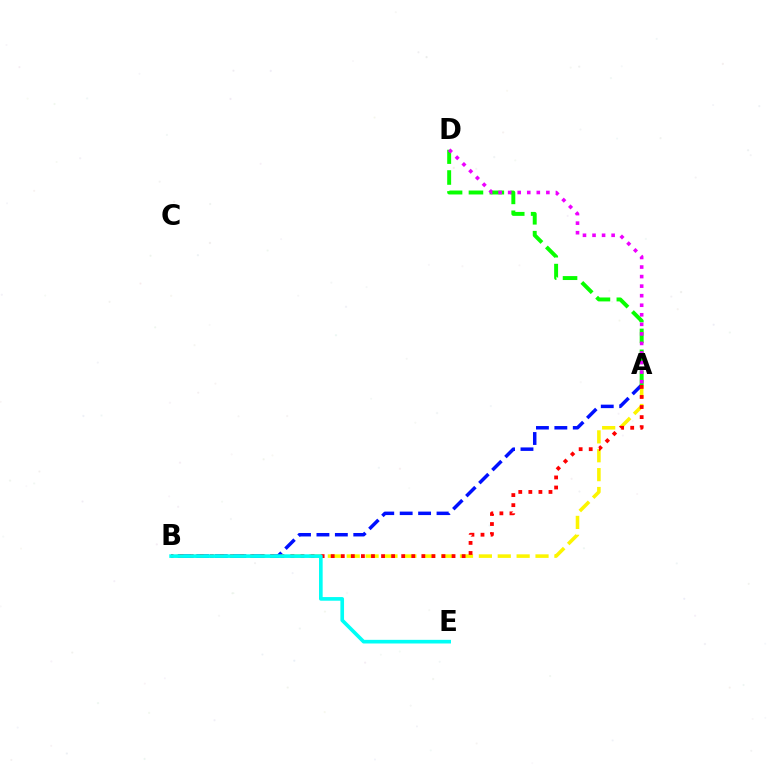{('A', 'B'): [{'color': '#fcf500', 'line_style': 'dashed', 'thickness': 2.56}, {'color': '#0010ff', 'line_style': 'dashed', 'thickness': 2.5}, {'color': '#ff0000', 'line_style': 'dotted', 'thickness': 2.74}], ('B', 'E'): [{'color': '#00fff6', 'line_style': 'solid', 'thickness': 2.62}], ('A', 'D'): [{'color': '#08ff00', 'line_style': 'dashed', 'thickness': 2.84}, {'color': '#ee00ff', 'line_style': 'dotted', 'thickness': 2.6}]}